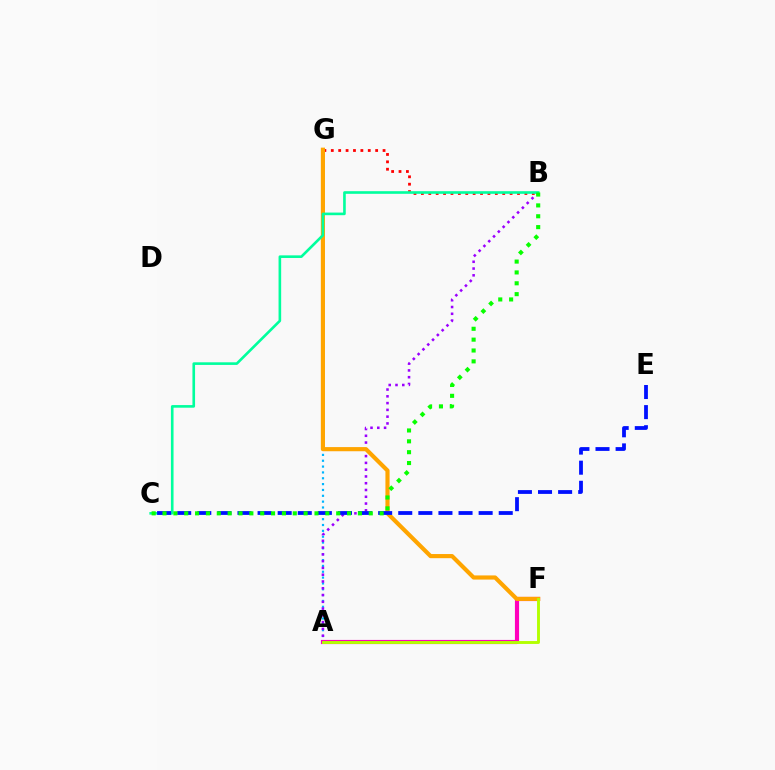{('B', 'G'): [{'color': '#ff0000', 'line_style': 'dotted', 'thickness': 2.01}], ('A', 'G'): [{'color': '#00b5ff', 'line_style': 'dotted', 'thickness': 1.59}], ('A', 'F'): [{'color': '#ff00bd', 'line_style': 'solid', 'thickness': 2.98}, {'color': '#b3ff00', 'line_style': 'solid', 'thickness': 2.08}], ('A', 'B'): [{'color': '#9b00ff', 'line_style': 'dotted', 'thickness': 1.84}], ('F', 'G'): [{'color': '#ffa500', 'line_style': 'solid', 'thickness': 2.98}], ('B', 'C'): [{'color': '#00ff9d', 'line_style': 'solid', 'thickness': 1.89}, {'color': '#08ff00', 'line_style': 'dotted', 'thickness': 2.95}], ('C', 'E'): [{'color': '#0010ff', 'line_style': 'dashed', 'thickness': 2.73}]}